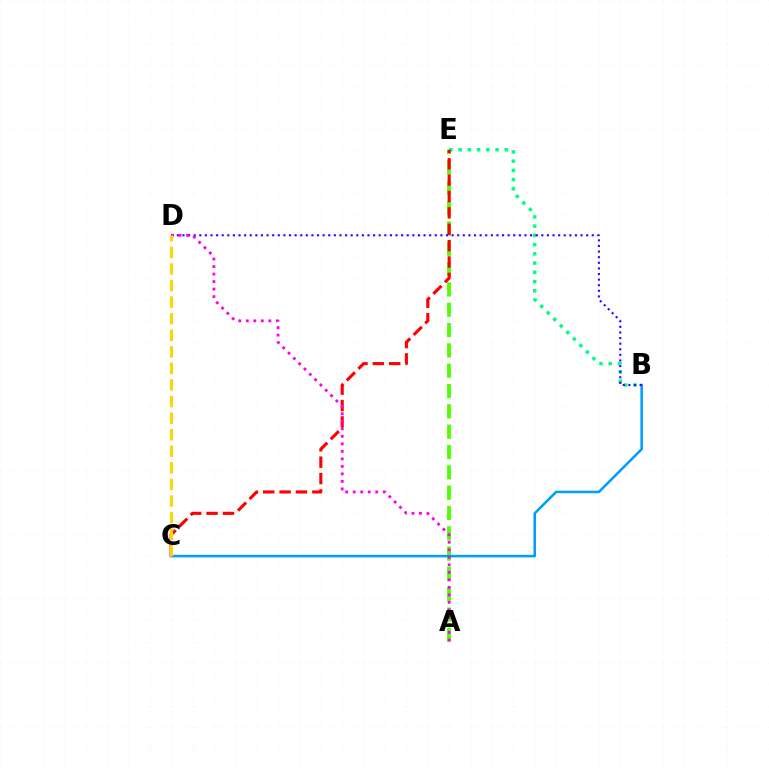{('A', 'E'): [{'color': '#4fff00', 'line_style': 'dashed', 'thickness': 2.76}], ('B', 'E'): [{'color': '#00ff86', 'line_style': 'dotted', 'thickness': 2.51}], ('B', 'C'): [{'color': '#009eff', 'line_style': 'solid', 'thickness': 1.84}], ('C', 'E'): [{'color': '#ff0000', 'line_style': 'dashed', 'thickness': 2.22}], ('B', 'D'): [{'color': '#3700ff', 'line_style': 'dotted', 'thickness': 1.52}], ('A', 'D'): [{'color': '#ff00ed', 'line_style': 'dotted', 'thickness': 2.04}], ('C', 'D'): [{'color': '#ffd500', 'line_style': 'dashed', 'thickness': 2.25}]}